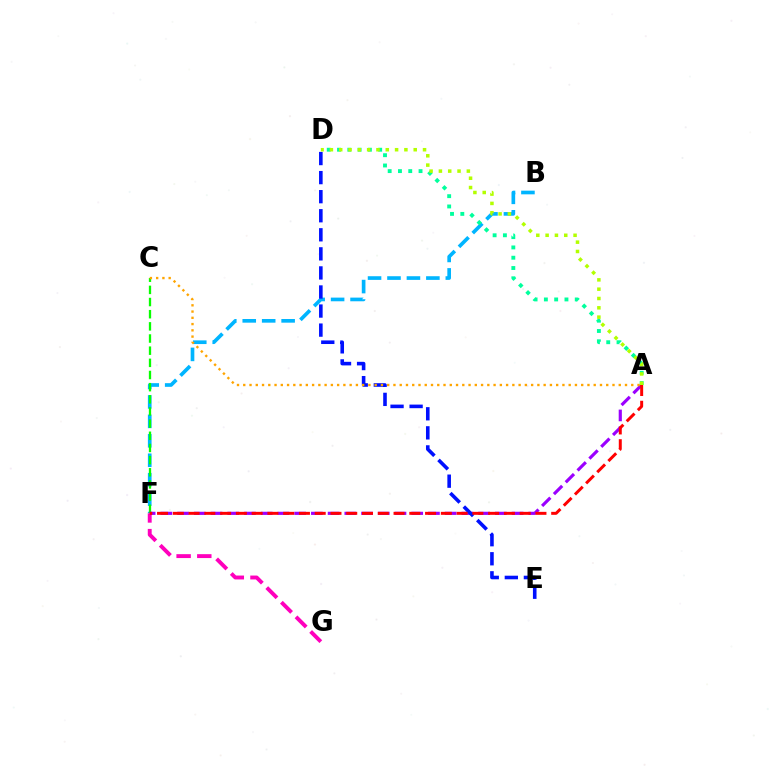{('B', 'F'): [{'color': '#00b5ff', 'line_style': 'dashed', 'thickness': 2.64}], ('A', 'D'): [{'color': '#00ff9d', 'line_style': 'dotted', 'thickness': 2.8}, {'color': '#b3ff00', 'line_style': 'dotted', 'thickness': 2.53}], ('C', 'F'): [{'color': '#08ff00', 'line_style': 'dashed', 'thickness': 1.65}], ('A', 'F'): [{'color': '#9b00ff', 'line_style': 'dashed', 'thickness': 2.27}, {'color': '#ff0000', 'line_style': 'dashed', 'thickness': 2.14}], ('D', 'E'): [{'color': '#0010ff', 'line_style': 'dashed', 'thickness': 2.59}], ('A', 'C'): [{'color': '#ffa500', 'line_style': 'dotted', 'thickness': 1.7}], ('F', 'G'): [{'color': '#ff00bd', 'line_style': 'dashed', 'thickness': 2.81}]}